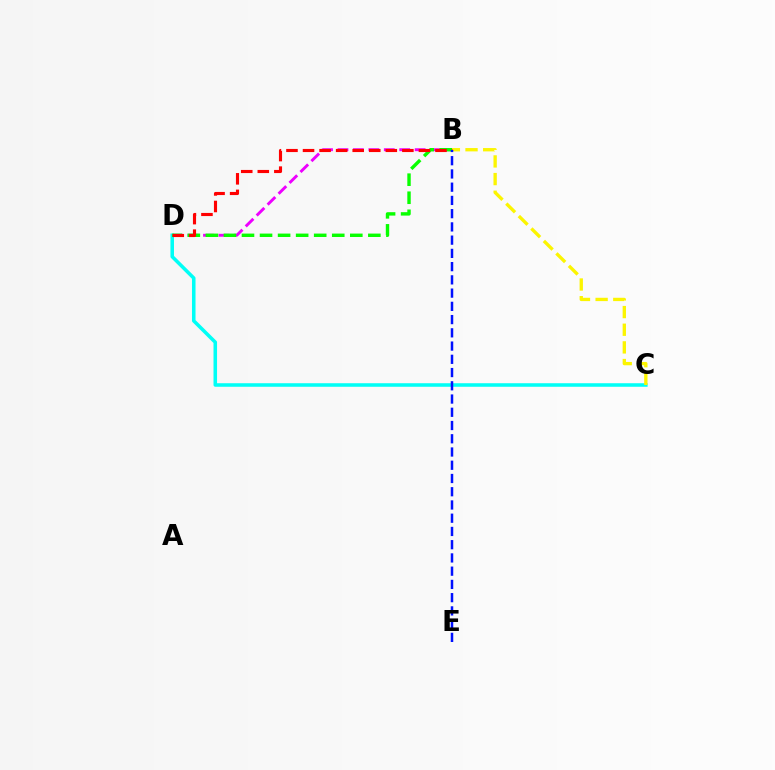{('B', 'D'): [{'color': '#ee00ff', 'line_style': 'dashed', 'thickness': 2.1}, {'color': '#08ff00', 'line_style': 'dashed', 'thickness': 2.45}, {'color': '#ff0000', 'line_style': 'dashed', 'thickness': 2.25}], ('C', 'D'): [{'color': '#00fff6', 'line_style': 'solid', 'thickness': 2.55}], ('B', 'C'): [{'color': '#fcf500', 'line_style': 'dashed', 'thickness': 2.4}], ('B', 'E'): [{'color': '#0010ff', 'line_style': 'dashed', 'thickness': 1.8}]}